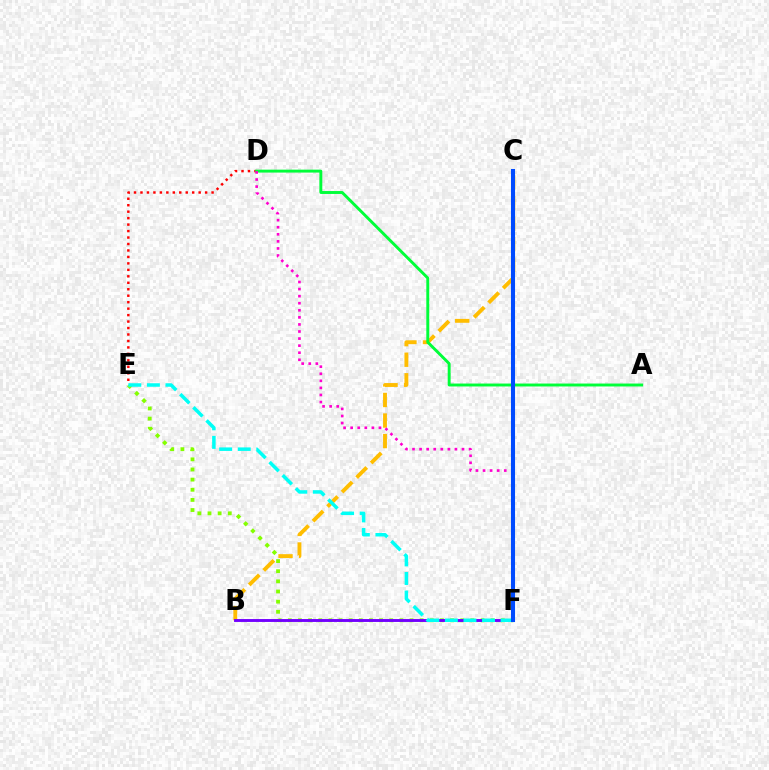{('E', 'F'): [{'color': '#84ff00', 'line_style': 'dotted', 'thickness': 2.75}, {'color': '#00fff6', 'line_style': 'dashed', 'thickness': 2.52}], ('D', 'E'): [{'color': '#ff0000', 'line_style': 'dotted', 'thickness': 1.76}], ('B', 'C'): [{'color': '#ffbd00', 'line_style': 'dashed', 'thickness': 2.79}], ('A', 'D'): [{'color': '#00ff39', 'line_style': 'solid', 'thickness': 2.1}], ('B', 'F'): [{'color': '#7200ff', 'line_style': 'solid', 'thickness': 2.08}], ('D', 'F'): [{'color': '#ff00cf', 'line_style': 'dotted', 'thickness': 1.92}], ('C', 'F'): [{'color': '#004bff', 'line_style': 'solid', 'thickness': 2.94}]}